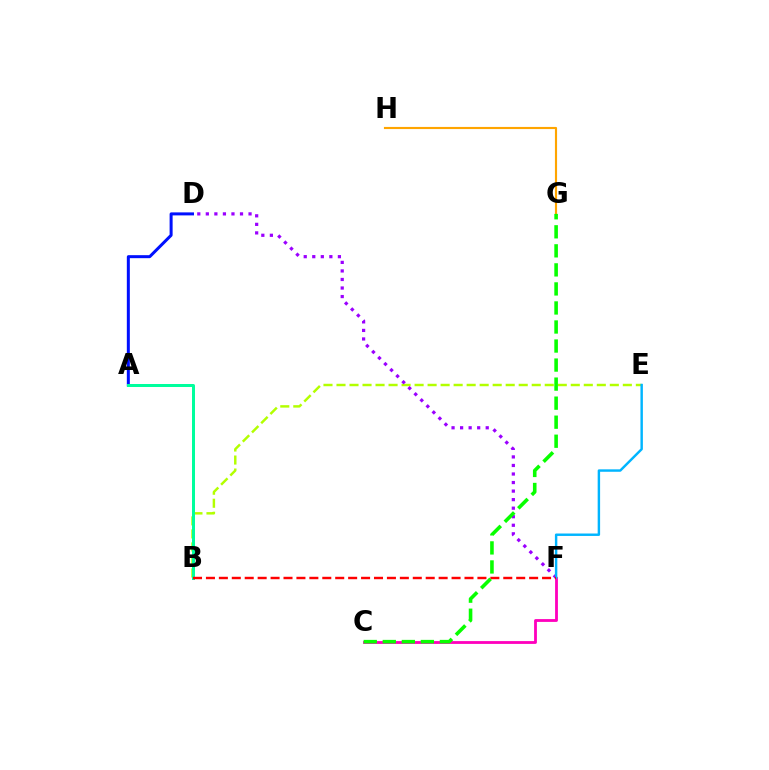{('G', 'H'): [{'color': '#ffa500', 'line_style': 'solid', 'thickness': 1.54}], ('C', 'F'): [{'color': '#ff00bd', 'line_style': 'solid', 'thickness': 2.02}], ('B', 'E'): [{'color': '#b3ff00', 'line_style': 'dashed', 'thickness': 1.77}], ('A', 'D'): [{'color': '#0010ff', 'line_style': 'solid', 'thickness': 2.17}], ('A', 'B'): [{'color': '#00ff9d', 'line_style': 'solid', 'thickness': 2.15}], ('D', 'F'): [{'color': '#9b00ff', 'line_style': 'dotted', 'thickness': 2.32}], ('E', 'F'): [{'color': '#00b5ff', 'line_style': 'solid', 'thickness': 1.75}], ('B', 'F'): [{'color': '#ff0000', 'line_style': 'dashed', 'thickness': 1.76}], ('C', 'G'): [{'color': '#08ff00', 'line_style': 'dashed', 'thickness': 2.59}]}